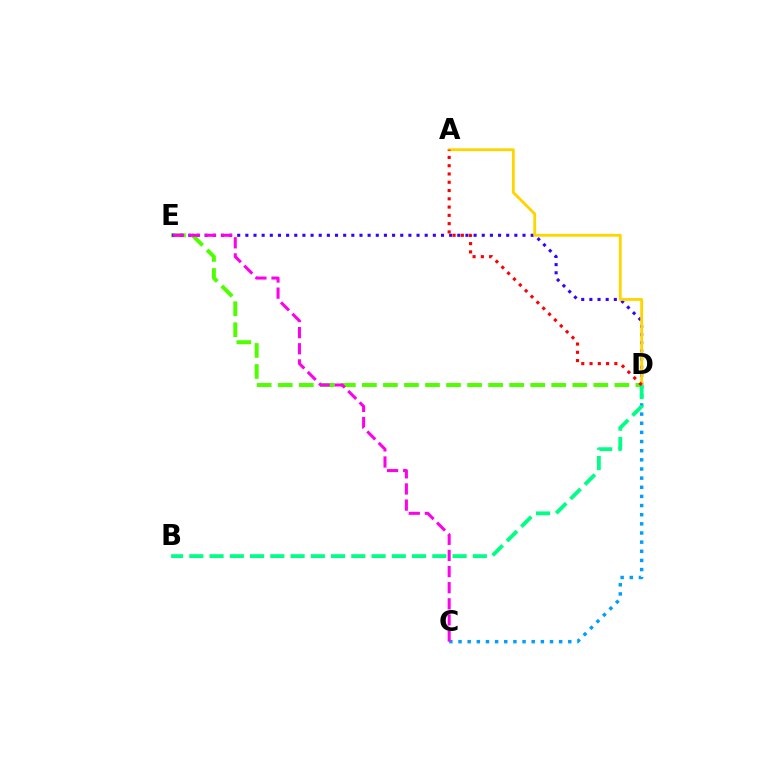{('D', 'E'): [{'color': '#4fff00', 'line_style': 'dashed', 'thickness': 2.86}, {'color': '#3700ff', 'line_style': 'dotted', 'thickness': 2.21}], ('A', 'D'): [{'color': '#ffd500', 'line_style': 'solid', 'thickness': 2.05}, {'color': '#ff0000', 'line_style': 'dotted', 'thickness': 2.25}], ('C', 'D'): [{'color': '#009eff', 'line_style': 'dotted', 'thickness': 2.48}], ('C', 'E'): [{'color': '#ff00ed', 'line_style': 'dashed', 'thickness': 2.19}], ('B', 'D'): [{'color': '#00ff86', 'line_style': 'dashed', 'thickness': 2.75}]}